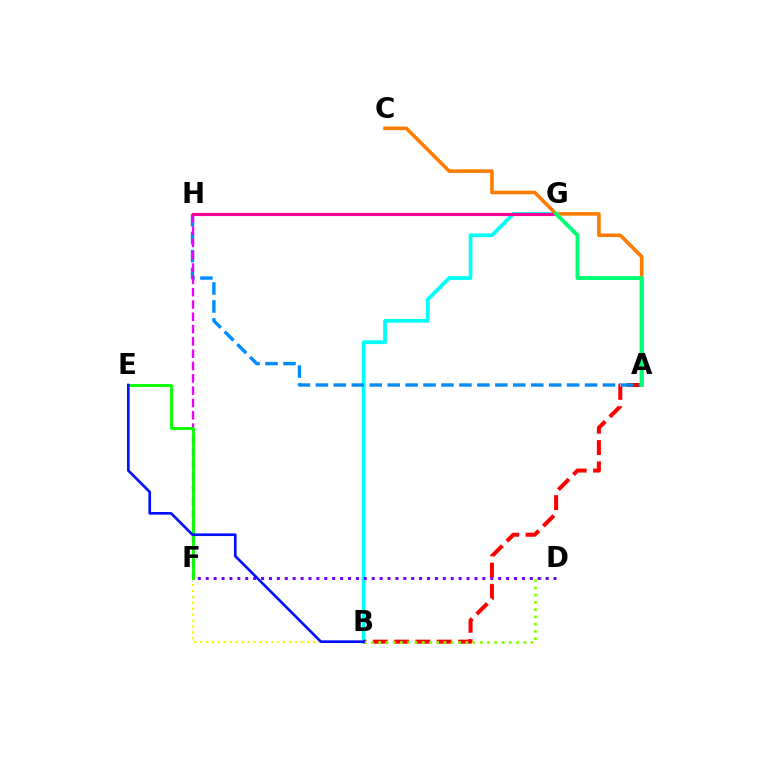{('B', 'F'): [{'color': '#fcf500', 'line_style': 'dotted', 'thickness': 1.61}], ('B', 'G'): [{'color': '#00fff6', 'line_style': 'solid', 'thickness': 2.69}], ('A', 'B'): [{'color': '#ff0000', 'line_style': 'dashed', 'thickness': 2.9}], ('A', 'H'): [{'color': '#008cff', 'line_style': 'dashed', 'thickness': 2.44}], ('A', 'C'): [{'color': '#ff7c00', 'line_style': 'solid', 'thickness': 2.58}], ('B', 'D'): [{'color': '#84ff00', 'line_style': 'dotted', 'thickness': 1.97}], ('D', 'F'): [{'color': '#7200ff', 'line_style': 'dotted', 'thickness': 2.15}], ('F', 'H'): [{'color': '#ee00ff', 'line_style': 'dashed', 'thickness': 1.67}], ('G', 'H'): [{'color': '#ff0094', 'line_style': 'solid', 'thickness': 2.24}], ('A', 'G'): [{'color': '#00ff74', 'line_style': 'solid', 'thickness': 2.83}], ('E', 'F'): [{'color': '#08ff00', 'line_style': 'solid', 'thickness': 2.05}], ('B', 'E'): [{'color': '#0010ff', 'line_style': 'solid', 'thickness': 1.91}]}